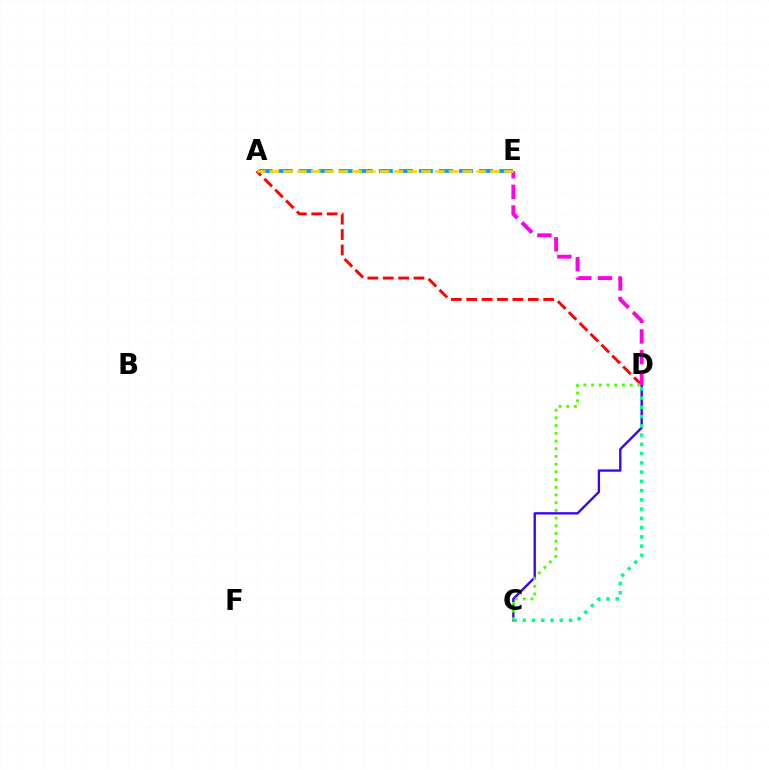{('A', 'E'): [{'color': '#009eff', 'line_style': 'dashed', 'thickness': 2.72}, {'color': '#ffd500', 'line_style': 'dashed', 'thickness': 1.87}], ('C', 'D'): [{'color': '#3700ff', 'line_style': 'solid', 'thickness': 1.68}, {'color': '#4fff00', 'line_style': 'dotted', 'thickness': 2.09}, {'color': '#00ff86', 'line_style': 'dotted', 'thickness': 2.51}], ('A', 'D'): [{'color': '#ff0000', 'line_style': 'dashed', 'thickness': 2.09}], ('D', 'E'): [{'color': '#ff00ed', 'line_style': 'dashed', 'thickness': 2.81}]}